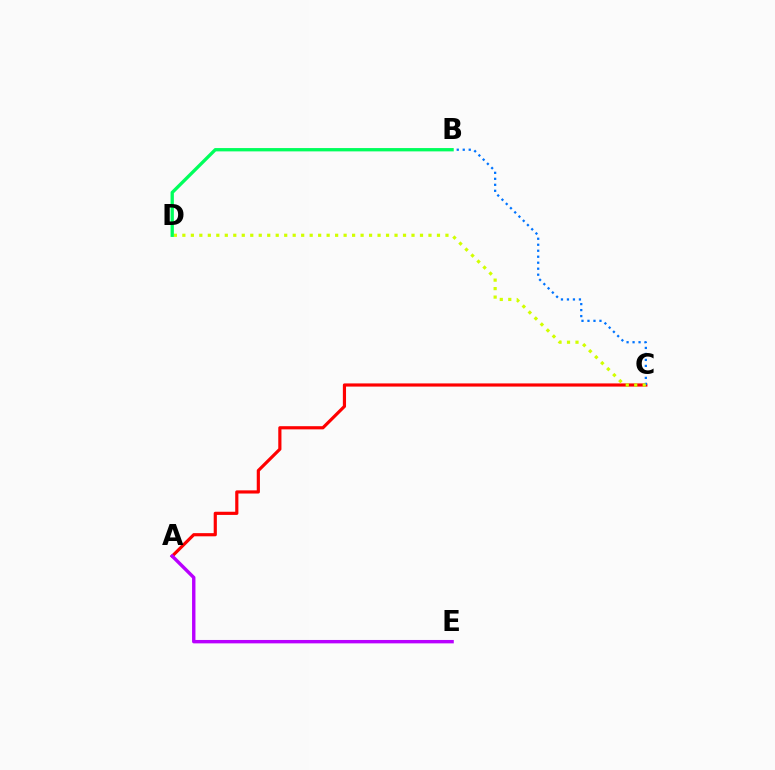{('A', 'C'): [{'color': '#ff0000', 'line_style': 'solid', 'thickness': 2.28}], ('A', 'E'): [{'color': '#b900ff', 'line_style': 'solid', 'thickness': 2.44}], ('B', 'C'): [{'color': '#0074ff', 'line_style': 'dotted', 'thickness': 1.63}], ('C', 'D'): [{'color': '#d1ff00', 'line_style': 'dotted', 'thickness': 2.31}], ('B', 'D'): [{'color': '#00ff5c', 'line_style': 'solid', 'thickness': 2.38}]}